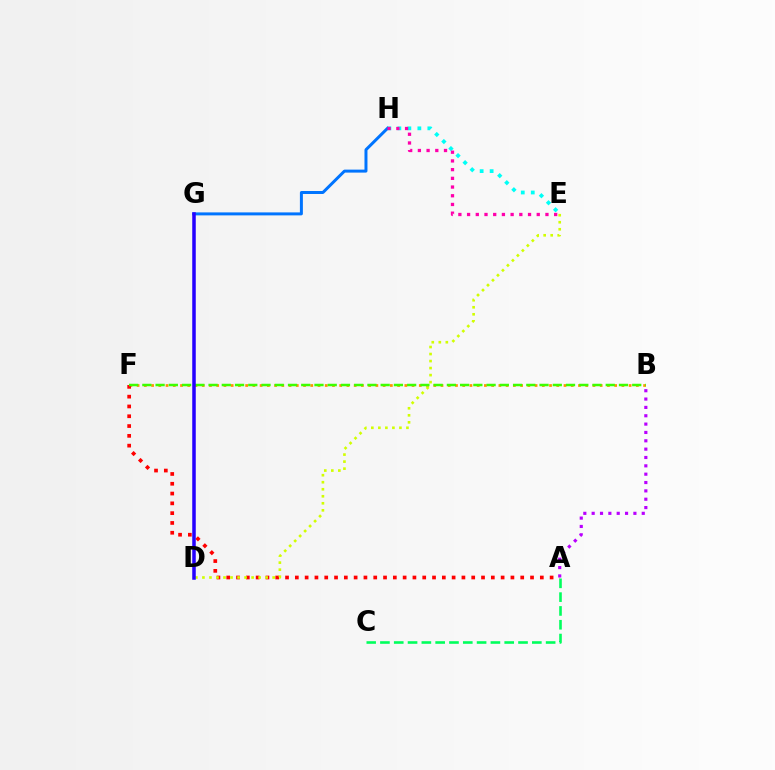{('E', 'H'): [{'color': '#00fff6', 'line_style': 'dotted', 'thickness': 2.71}, {'color': '#ff00ac', 'line_style': 'dotted', 'thickness': 2.37}], ('B', 'F'): [{'color': '#ff9400', 'line_style': 'dotted', 'thickness': 1.97}, {'color': '#3dff00', 'line_style': 'dashed', 'thickness': 1.8}], ('A', 'C'): [{'color': '#00ff5c', 'line_style': 'dashed', 'thickness': 1.88}], ('A', 'F'): [{'color': '#ff0000', 'line_style': 'dotted', 'thickness': 2.66}], ('G', 'H'): [{'color': '#0074ff', 'line_style': 'solid', 'thickness': 2.15}], ('D', 'E'): [{'color': '#d1ff00', 'line_style': 'dotted', 'thickness': 1.91}], ('D', 'G'): [{'color': '#2500ff', 'line_style': 'solid', 'thickness': 2.53}], ('A', 'B'): [{'color': '#b900ff', 'line_style': 'dotted', 'thickness': 2.27}]}